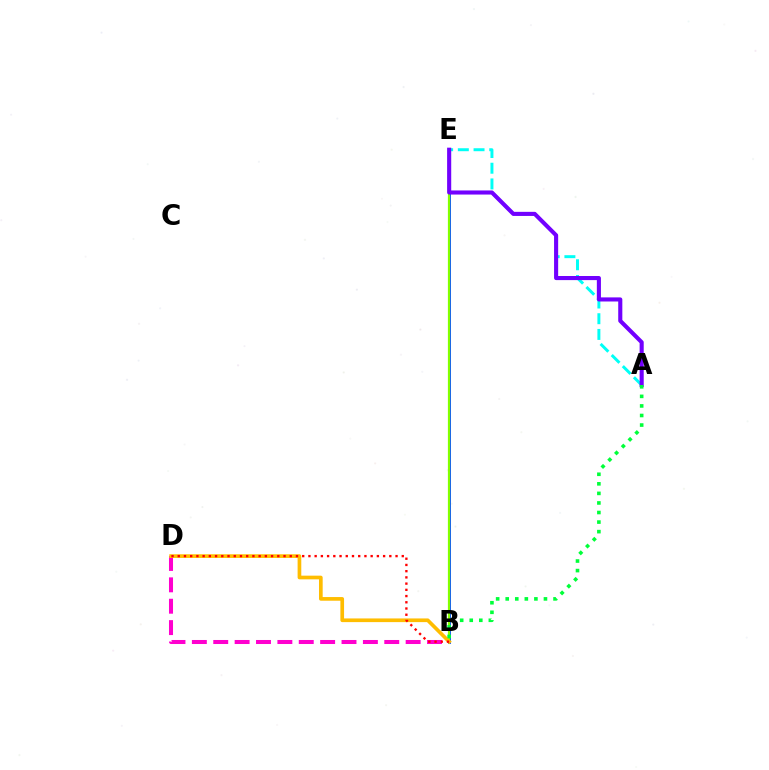{('B', 'D'): [{'color': '#ff00cf', 'line_style': 'dashed', 'thickness': 2.9}, {'color': '#ffbd00', 'line_style': 'solid', 'thickness': 2.65}, {'color': '#ff0000', 'line_style': 'dotted', 'thickness': 1.69}], ('B', 'E'): [{'color': '#004bff', 'line_style': 'solid', 'thickness': 2.06}, {'color': '#84ff00', 'line_style': 'solid', 'thickness': 1.6}], ('A', 'E'): [{'color': '#00fff6', 'line_style': 'dashed', 'thickness': 2.13}, {'color': '#7200ff', 'line_style': 'solid', 'thickness': 2.95}], ('A', 'B'): [{'color': '#00ff39', 'line_style': 'dotted', 'thickness': 2.6}]}